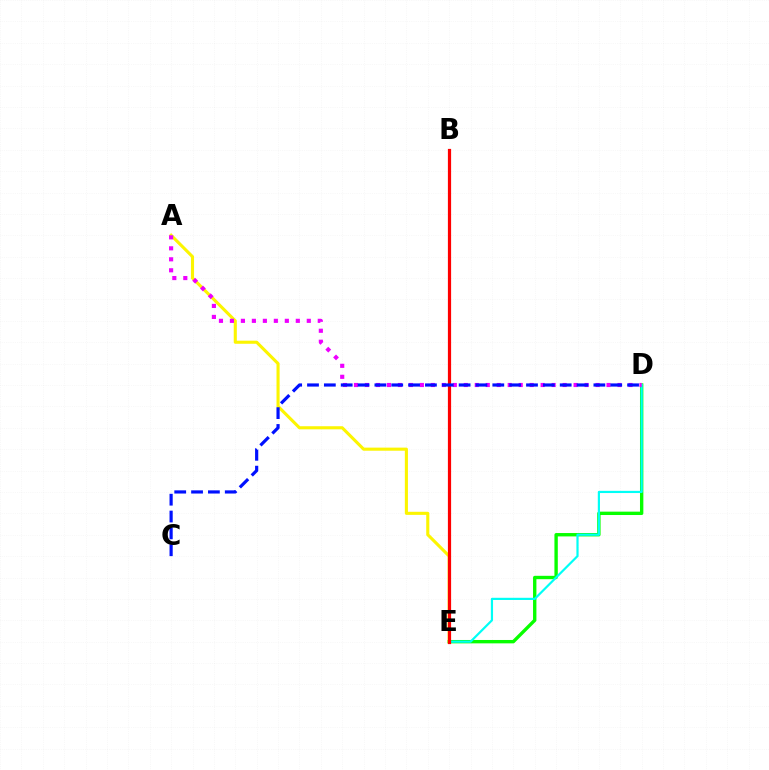{('D', 'E'): [{'color': '#08ff00', 'line_style': 'solid', 'thickness': 2.43}, {'color': '#00fff6', 'line_style': 'solid', 'thickness': 1.58}], ('A', 'E'): [{'color': '#fcf500', 'line_style': 'solid', 'thickness': 2.23}], ('A', 'D'): [{'color': '#ee00ff', 'line_style': 'dotted', 'thickness': 2.98}], ('B', 'E'): [{'color': '#ff0000', 'line_style': 'solid', 'thickness': 2.31}], ('C', 'D'): [{'color': '#0010ff', 'line_style': 'dashed', 'thickness': 2.29}]}